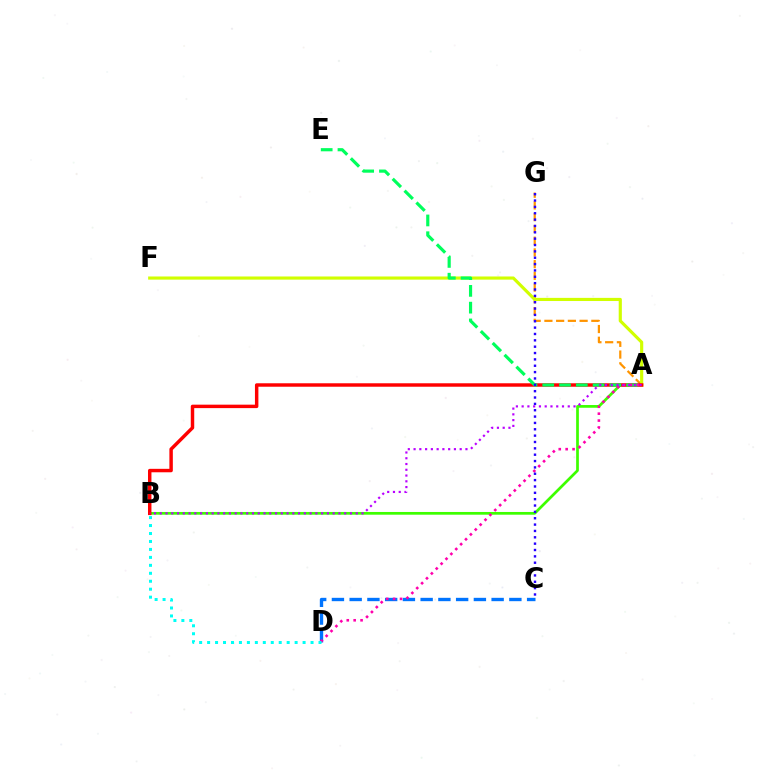{('A', 'B'): [{'color': '#3dff00', 'line_style': 'solid', 'thickness': 1.96}, {'color': '#ff0000', 'line_style': 'solid', 'thickness': 2.48}, {'color': '#b900ff', 'line_style': 'dotted', 'thickness': 1.57}], ('A', 'G'): [{'color': '#ff9400', 'line_style': 'dashed', 'thickness': 1.59}], ('A', 'F'): [{'color': '#d1ff00', 'line_style': 'solid', 'thickness': 2.27}], ('A', 'E'): [{'color': '#00ff5c', 'line_style': 'dashed', 'thickness': 2.28}], ('C', 'D'): [{'color': '#0074ff', 'line_style': 'dashed', 'thickness': 2.41}], ('A', 'D'): [{'color': '#ff00ac', 'line_style': 'dotted', 'thickness': 1.87}], ('B', 'D'): [{'color': '#00fff6', 'line_style': 'dotted', 'thickness': 2.16}], ('C', 'G'): [{'color': '#2500ff', 'line_style': 'dotted', 'thickness': 1.73}]}